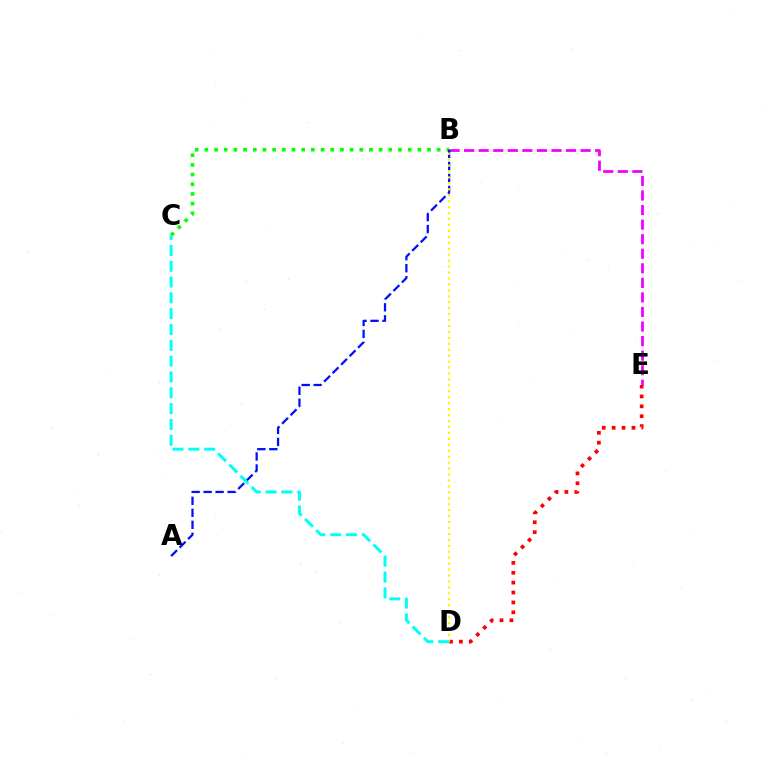{('B', 'E'): [{'color': '#ee00ff', 'line_style': 'dashed', 'thickness': 1.98}], ('B', 'C'): [{'color': '#08ff00', 'line_style': 'dotted', 'thickness': 2.63}], ('A', 'B'): [{'color': '#0010ff', 'line_style': 'dashed', 'thickness': 1.63}], ('D', 'E'): [{'color': '#ff0000', 'line_style': 'dotted', 'thickness': 2.69}], ('B', 'D'): [{'color': '#fcf500', 'line_style': 'dotted', 'thickness': 1.61}], ('C', 'D'): [{'color': '#00fff6', 'line_style': 'dashed', 'thickness': 2.15}]}